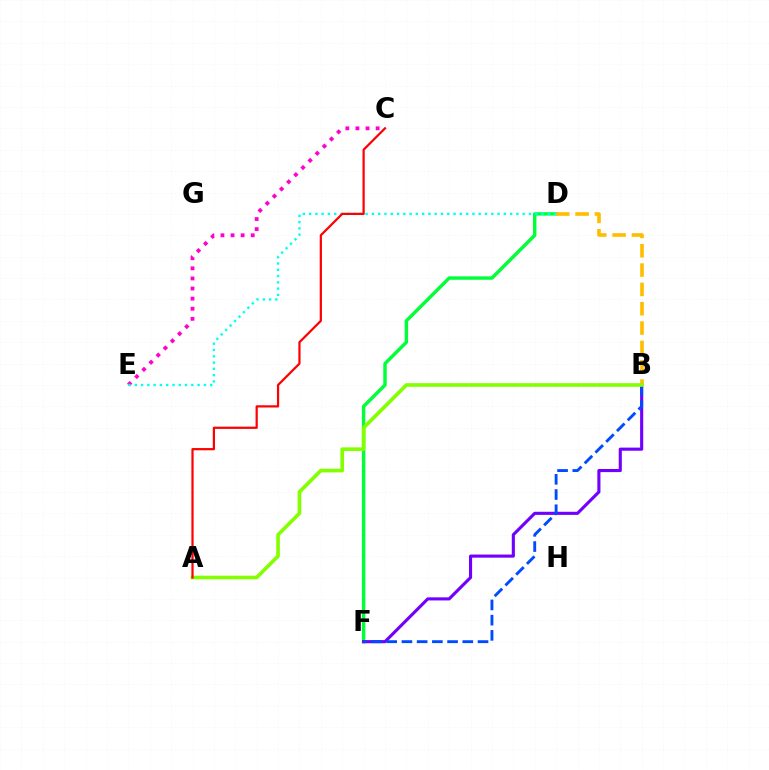{('C', 'E'): [{'color': '#ff00cf', 'line_style': 'dotted', 'thickness': 2.74}], ('D', 'F'): [{'color': '#00ff39', 'line_style': 'solid', 'thickness': 2.47}], ('B', 'F'): [{'color': '#7200ff', 'line_style': 'solid', 'thickness': 2.24}, {'color': '#004bff', 'line_style': 'dashed', 'thickness': 2.07}], ('B', 'D'): [{'color': '#ffbd00', 'line_style': 'dashed', 'thickness': 2.63}], ('D', 'E'): [{'color': '#00fff6', 'line_style': 'dotted', 'thickness': 1.71}], ('A', 'B'): [{'color': '#84ff00', 'line_style': 'solid', 'thickness': 2.63}], ('A', 'C'): [{'color': '#ff0000', 'line_style': 'solid', 'thickness': 1.6}]}